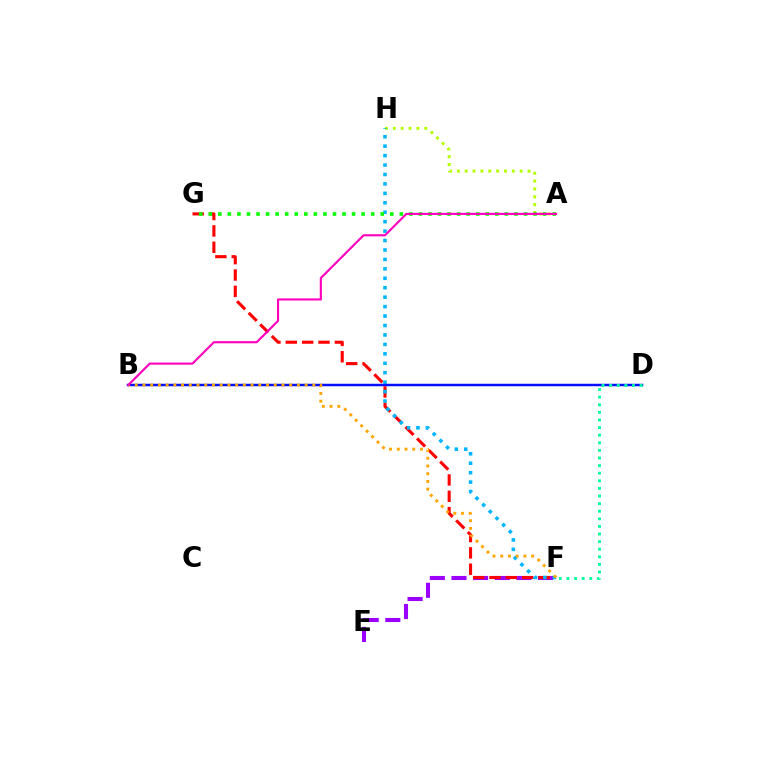{('E', 'F'): [{'color': '#9b00ff', 'line_style': 'dashed', 'thickness': 2.94}], ('F', 'G'): [{'color': '#ff0000', 'line_style': 'dashed', 'thickness': 2.22}], ('A', 'H'): [{'color': '#b3ff00', 'line_style': 'dotted', 'thickness': 2.13}], ('F', 'H'): [{'color': '#00b5ff', 'line_style': 'dotted', 'thickness': 2.56}], ('B', 'D'): [{'color': '#0010ff', 'line_style': 'solid', 'thickness': 1.8}], ('A', 'G'): [{'color': '#08ff00', 'line_style': 'dotted', 'thickness': 2.6}], ('B', 'F'): [{'color': '#ffa500', 'line_style': 'dotted', 'thickness': 2.1}], ('A', 'B'): [{'color': '#ff00bd', 'line_style': 'solid', 'thickness': 1.53}], ('D', 'F'): [{'color': '#00ff9d', 'line_style': 'dotted', 'thickness': 2.07}]}